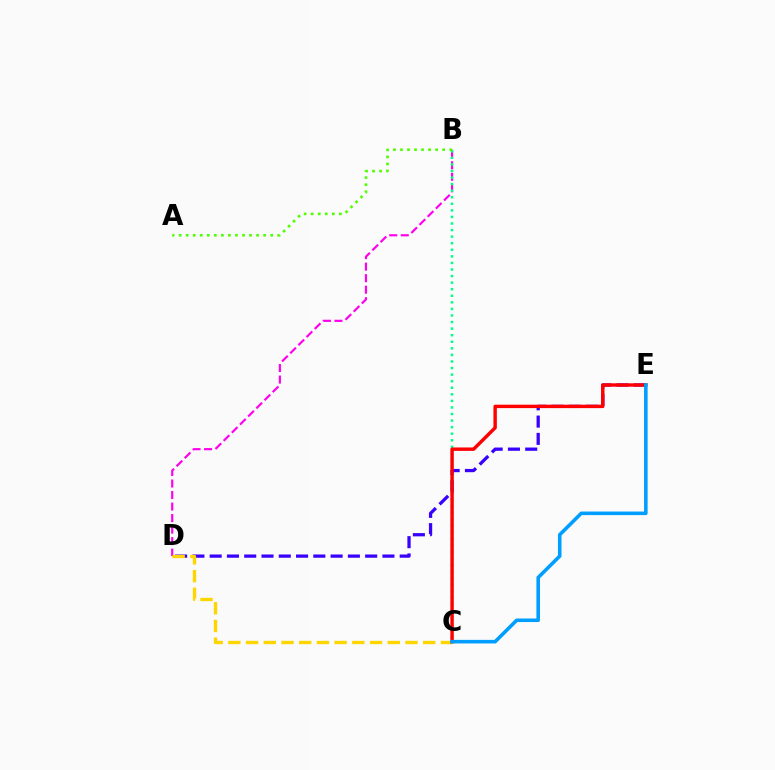{('B', 'D'): [{'color': '#ff00ed', 'line_style': 'dashed', 'thickness': 1.57}], ('D', 'E'): [{'color': '#3700ff', 'line_style': 'dashed', 'thickness': 2.35}], ('B', 'C'): [{'color': '#00ff86', 'line_style': 'dotted', 'thickness': 1.78}], ('A', 'B'): [{'color': '#4fff00', 'line_style': 'dotted', 'thickness': 1.91}], ('C', 'D'): [{'color': '#ffd500', 'line_style': 'dashed', 'thickness': 2.41}], ('C', 'E'): [{'color': '#ff0000', 'line_style': 'solid', 'thickness': 2.46}, {'color': '#009eff', 'line_style': 'solid', 'thickness': 2.58}]}